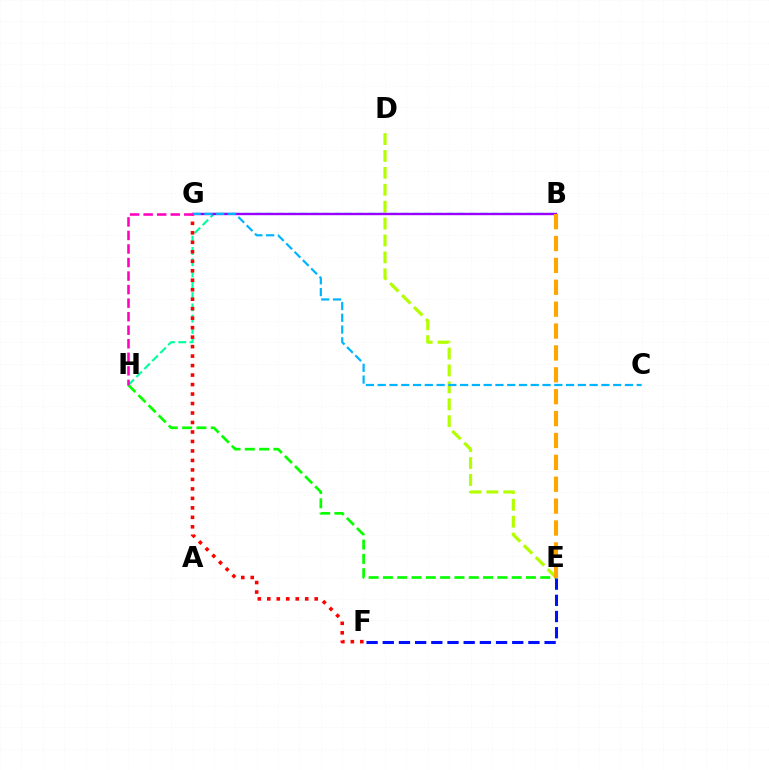{('D', 'E'): [{'color': '#b3ff00', 'line_style': 'dashed', 'thickness': 2.3}], ('E', 'H'): [{'color': '#08ff00', 'line_style': 'dashed', 'thickness': 1.94}], ('B', 'H'): [{'color': '#00ff9d', 'line_style': 'dashed', 'thickness': 1.53}], ('B', 'G'): [{'color': '#9b00ff', 'line_style': 'solid', 'thickness': 1.71}], ('F', 'G'): [{'color': '#ff0000', 'line_style': 'dotted', 'thickness': 2.58}], ('E', 'F'): [{'color': '#0010ff', 'line_style': 'dashed', 'thickness': 2.2}], ('C', 'G'): [{'color': '#00b5ff', 'line_style': 'dashed', 'thickness': 1.6}], ('G', 'H'): [{'color': '#ff00bd', 'line_style': 'dashed', 'thickness': 1.84}], ('B', 'E'): [{'color': '#ffa500', 'line_style': 'dashed', 'thickness': 2.97}]}